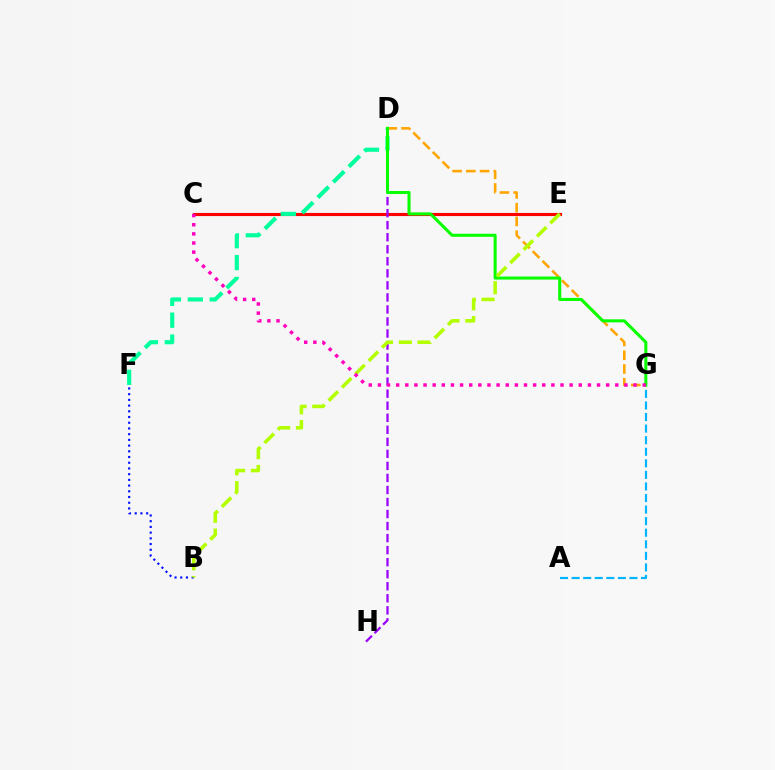{('B', 'F'): [{'color': '#0010ff', 'line_style': 'dotted', 'thickness': 1.55}], ('C', 'E'): [{'color': '#ff0000', 'line_style': 'solid', 'thickness': 2.25}], ('A', 'G'): [{'color': '#00b5ff', 'line_style': 'dashed', 'thickness': 1.57}], ('D', 'F'): [{'color': '#00ff9d', 'line_style': 'dashed', 'thickness': 2.98}], ('D', 'G'): [{'color': '#ffa500', 'line_style': 'dashed', 'thickness': 1.87}, {'color': '#08ff00', 'line_style': 'solid', 'thickness': 2.19}], ('D', 'H'): [{'color': '#9b00ff', 'line_style': 'dashed', 'thickness': 1.63}], ('B', 'E'): [{'color': '#b3ff00', 'line_style': 'dashed', 'thickness': 2.56}], ('C', 'G'): [{'color': '#ff00bd', 'line_style': 'dotted', 'thickness': 2.48}]}